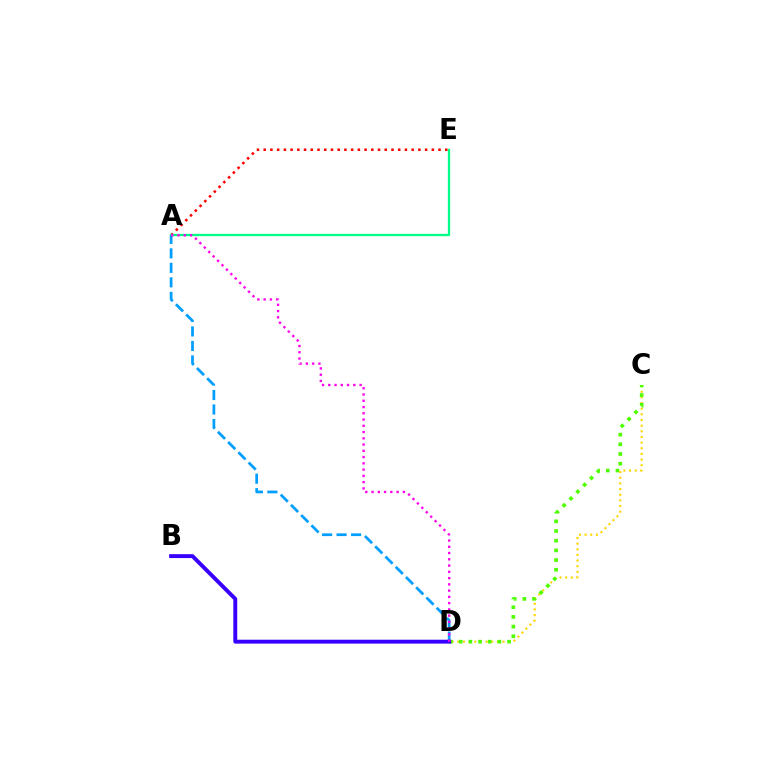{('A', 'E'): [{'color': '#ff0000', 'line_style': 'dotted', 'thickness': 1.83}, {'color': '#00ff86', 'line_style': 'solid', 'thickness': 1.66}], ('C', 'D'): [{'color': '#ffd500', 'line_style': 'dotted', 'thickness': 1.54}, {'color': '#4fff00', 'line_style': 'dotted', 'thickness': 2.63}], ('A', 'D'): [{'color': '#009eff', 'line_style': 'dashed', 'thickness': 1.97}, {'color': '#ff00ed', 'line_style': 'dotted', 'thickness': 1.7}], ('B', 'D'): [{'color': '#3700ff', 'line_style': 'solid', 'thickness': 2.81}]}